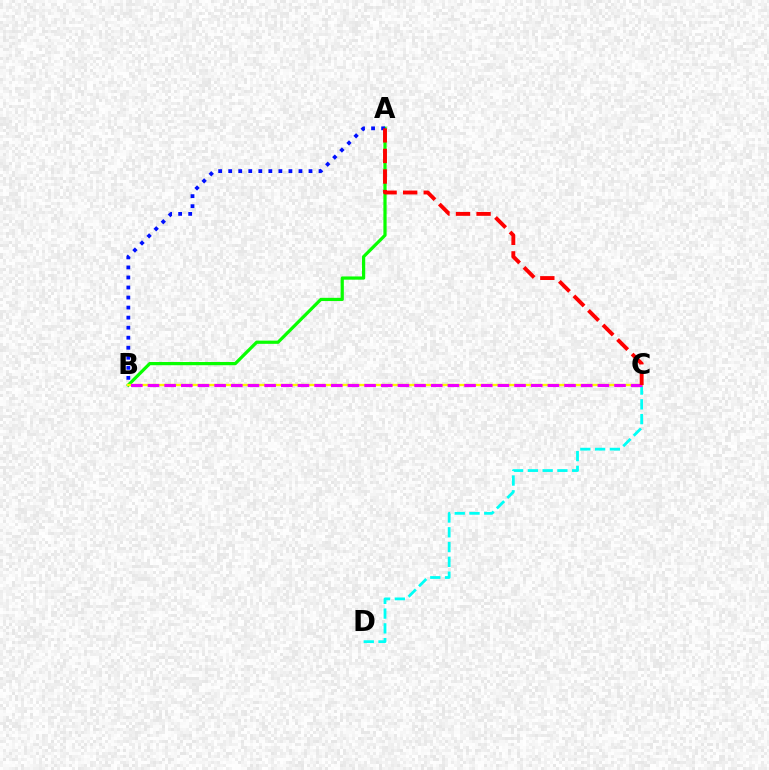{('A', 'B'): [{'color': '#08ff00', 'line_style': 'solid', 'thickness': 2.32}, {'color': '#0010ff', 'line_style': 'dotted', 'thickness': 2.73}], ('C', 'D'): [{'color': '#00fff6', 'line_style': 'dashed', 'thickness': 2.01}], ('B', 'C'): [{'color': '#fcf500', 'line_style': 'solid', 'thickness': 1.67}, {'color': '#ee00ff', 'line_style': 'dashed', 'thickness': 2.26}], ('A', 'C'): [{'color': '#ff0000', 'line_style': 'dashed', 'thickness': 2.79}]}